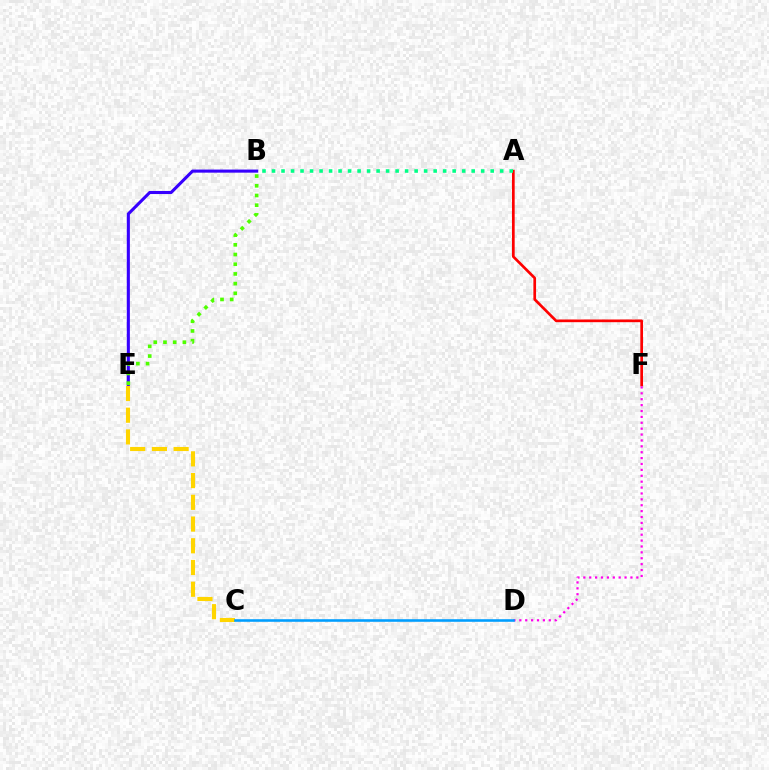{('B', 'E'): [{'color': '#3700ff', 'line_style': 'solid', 'thickness': 2.22}, {'color': '#4fff00', 'line_style': 'dotted', 'thickness': 2.64}], ('C', 'E'): [{'color': '#ffd500', 'line_style': 'dashed', 'thickness': 2.95}], ('A', 'F'): [{'color': '#ff0000', 'line_style': 'solid', 'thickness': 1.94}], ('D', 'F'): [{'color': '#ff00ed', 'line_style': 'dotted', 'thickness': 1.6}], ('A', 'B'): [{'color': '#00ff86', 'line_style': 'dotted', 'thickness': 2.58}], ('C', 'D'): [{'color': '#009eff', 'line_style': 'solid', 'thickness': 1.86}]}